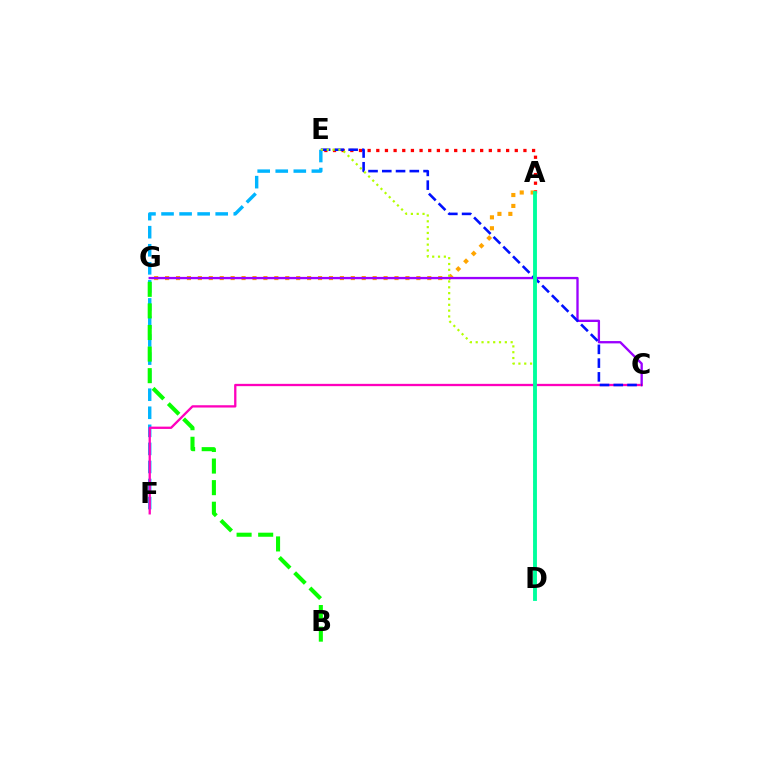{('A', 'E'): [{'color': '#ff0000', 'line_style': 'dotted', 'thickness': 2.35}], ('A', 'G'): [{'color': '#ffa500', 'line_style': 'dotted', 'thickness': 2.97}], ('E', 'F'): [{'color': '#00b5ff', 'line_style': 'dashed', 'thickness': 2.45}], ('C', 'G'): [{'color': '#9b00ff', 'line_style': 'solid', 'thickness': 1.68}], ('C', 'F'): [{'color': '#ff00bd', 'line_style': 'solid', 'thickness': 1.66}], ('C', 'E'): [{'color': '#0010ff', 'line_style': 'dashed', 'thickness': 1.87}], ('D', 'E'): [{'color': '#b3ff00', 'line_style': 'dotted', 'thickness': 1.58}], ('B', 'G'): [{'color': '#08ff00', 'line_style': 'dashed', 'thickness': 2.93}], ('A', 'D'): [{'color': '#00ff9d', 'line_style': 'solid', 'thickness': 2.79}]}